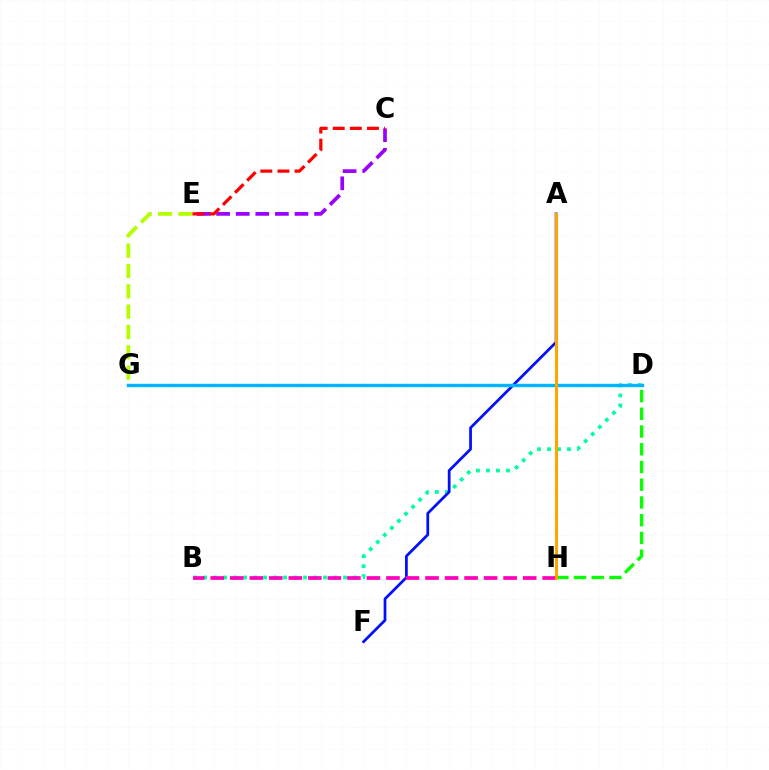{('B', 'D'): [{'color': '#00ff9d', 'line_style': 'dotted', 'thickness': 2.71}], ('A', 'F'): [{'color': '#0010ff', 'line_style': 'solid', 'thickness': 1.98}], ('C', 'E'): [{'color': '#9b00ff', 'line_style': 'dashed', 'thickness': 2.66}, {'color': '#ff0000', 'line_style': 'dashed', 'thickness': 2.32}], ('D', 'H'): [{'color': '#08ff00', 'line_style': 'dashed', 'thickness': 2.41}], ('D', 'G'): [{'color': '#00b5ff', 'line_style': 'solid', 'thickness': 2.45}], ('E', 'G'): [{'color': '#b3ff00', 'line_style': 'dashed', 'thickness': 2.76}], ('B', 'H'): [{'color': '#ff00bd', 'line_style': 'dashed', 'thickness': 2.65}], ('A', 'H'): [{'color': '#ffa500', 'line_style': 'solid', 'thickness': 2.21}]}